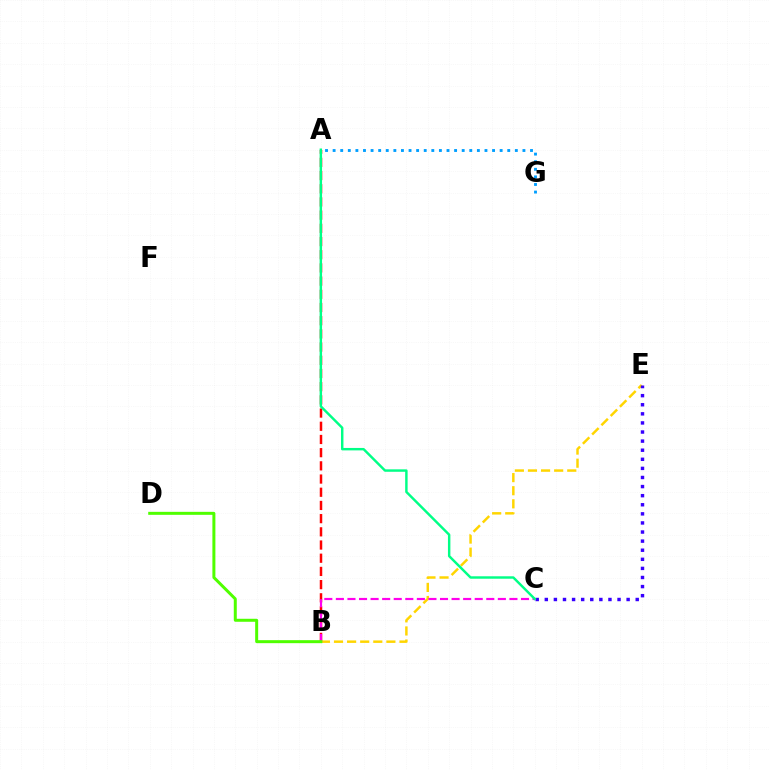{('A', 'B'): [{'color': '#ff0000', 'line_style': 'dashed', 'thickness': 1.79}], ('B', 'E'): [{'color': '#ffd500', 'line_style': 'dashed', 'thickness': 1.78}], ('B', 'C'): [{'color': '#ff00ed', 'line_style': 'dashed', 'thickness': 1.57}], ('B', 'D'): [{'color': '#4fff00', 'line_style': 'solid', 'thickness': 2.16}], ('C', 'E'): [{'color': '#3700ff', 'line_style': 'dotted', 'thickness': 2.47}], ('A', 'G'): [{'color': '#009eff', 'line_style': 'dotted', 'thickness': 2.06}], ('A', 'C'): [{'color': '#00ff86', 'line_style': 'solid', 'thickness': 1.76}]}